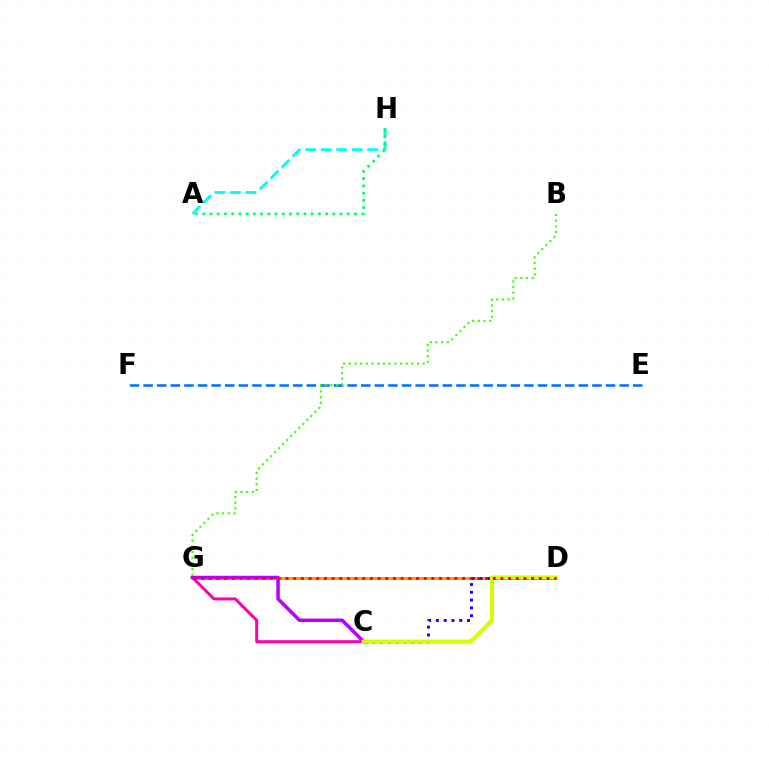{('D', 'G'): [{'color': '#ff9400', 'line_style': 'solid', 'thickness': 2.01}, {'color': '#ff0000', 'line_style': 'dotted', 'thickness': 2.08}], ('A', 'H'): [{'color': '#00fff6', 'line_style': 'dashed', 'thickness': 2.1}, {'color': '#00ff5c', 'line_style': 'dotted', 'thickness': 1.96}], ('C', 'D'): [{'color': '#2500ff', 'line_style': 'dotted', 'thickness': 2.12}, {'color': '#d1ff00', 'line_style': 'solid', 'thickness': 2.98}], ('E', 'F'): [{'color': '#0074ff', 'line_style': 'dashed', 'thickness': 1.85}], ('C', 'G'): [{'color': '#ff00ac', 'line_style': 'solid', 'thickness': 2.15}, {'color': '#b900ff', 'line_style': 'solid', 'thickness': 2.52}], ('B', 'G'): [{'color': '#3dff00', 'line_style': 'dotted', 'thickness': 1.55}]}